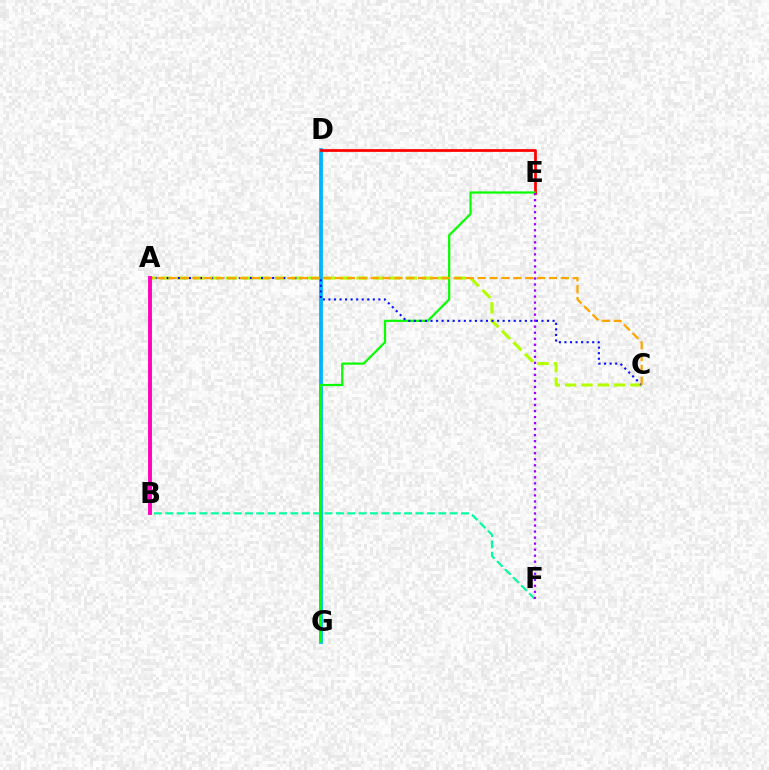{('D', 'G'): [{'color': '#00b5ff', 'line_style': 'solid', 'thickness': 2.72}], ('D', 'E'): [{'color': '#ff0000', 'line_style': 'solid', 'thickness': 1.98}], ('A', 'C'): [{'color': '#b3ff00', 'line_style': 'dashed', 'thickness': 2.22}, {'color': '#0010ff', 'line_style': 'dotted', 'thickness': 1.51}, {'color': '#ffa500', 'line_style': 'dashed', 'thickness': 1.61}], ('B', 'F'): [{'color': '#00ff9d', 'line_style': 'dashed', 'thickness': 1.55}], ('E', 'G'): [{'color': '#08ff00', 'line_style': 'solid', 'thickness': 1.59}], ('E', 'F'): [{'color': '#9b00ff', 'line_style': 'dotted', 'thickness': 1.64}], ('A', 'B'): [{'color': '#ff00bd', 'line_style': 'solid', 'thickness': 2.78}]}